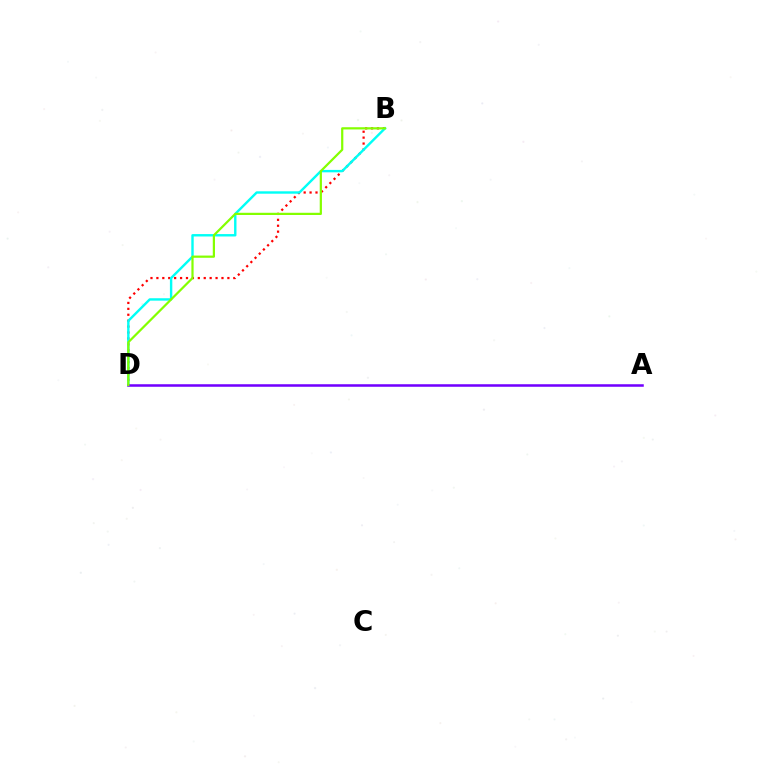{('B', 'D'): [{'color': '#ff0000', 'line_style': 'dotted', 'thickness': 1.61}, {'color': '#00fff6', 'line_style': 'solid', 'thickness': 1.73}, {'color': '#84ff00', 'line_style': 'solid', 'thickness': 1.6}], ('A', 'D'): [{'color': '#7200ff', 'line_style': 'solid', 'thickness': 1.82}]}